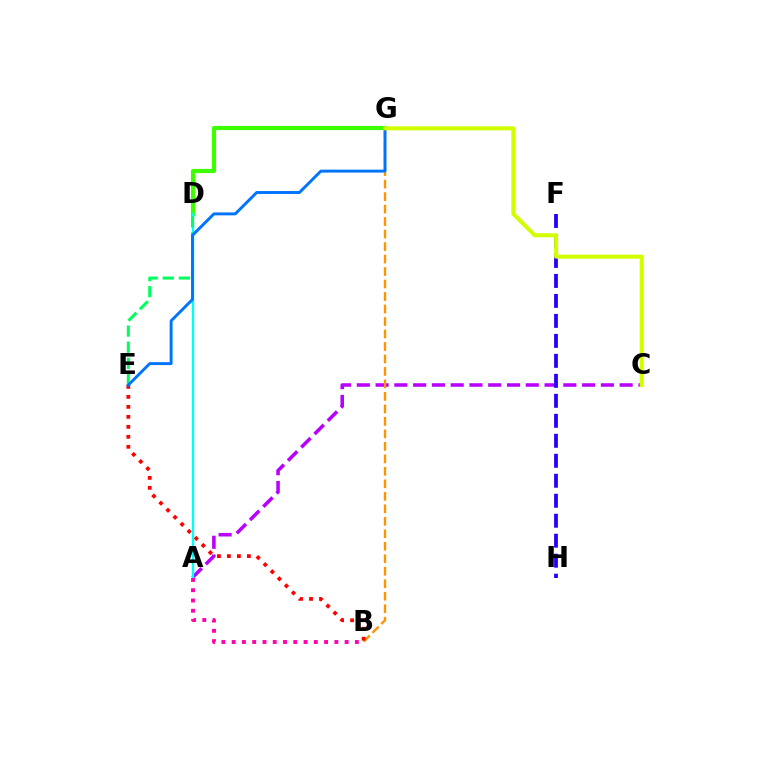{('A', 'C'): [{'color': '#b900ff', 'line_style': 'dashed', 'thickness': 2.55}], ('B', 'G'): [{'color': '#ff9400', 'line_style': 'dashed', 'thickness': 1.7}], ('D', 'G'): [{'color': '#3dff00', 'line_style': 'solid', 'thickness': 3.0}], ('F', 'H'): [{'color': '#2500ff', 'line_style': 'dashed', 'thickness': 2.71}], ('B', 'E'): [{'color': '#ff0000', 'line_style': 'dotted', 'thickness': 2.71}], ('A', 'D'): [{'color': '#00fff6', 'line_style': 'solid', 'thickness': 1.71}], ('D', 'E'): [{'color': '#00ff5c', 'line_style': 'dashed', 'thickness': 2.19}], ('E', 'G'): [{'color': '#0074ff', 'line_style': 'solid', 'thickness': 2.1}], ('C', 'G'): [{'color': '#d1ff00', 'line_style': 'solid', 'thickness': 2.89}], ('A', 'B'): [{'color': '#ff00ac', 'line_style': 'dotted', 'thickness': 2.79}]}